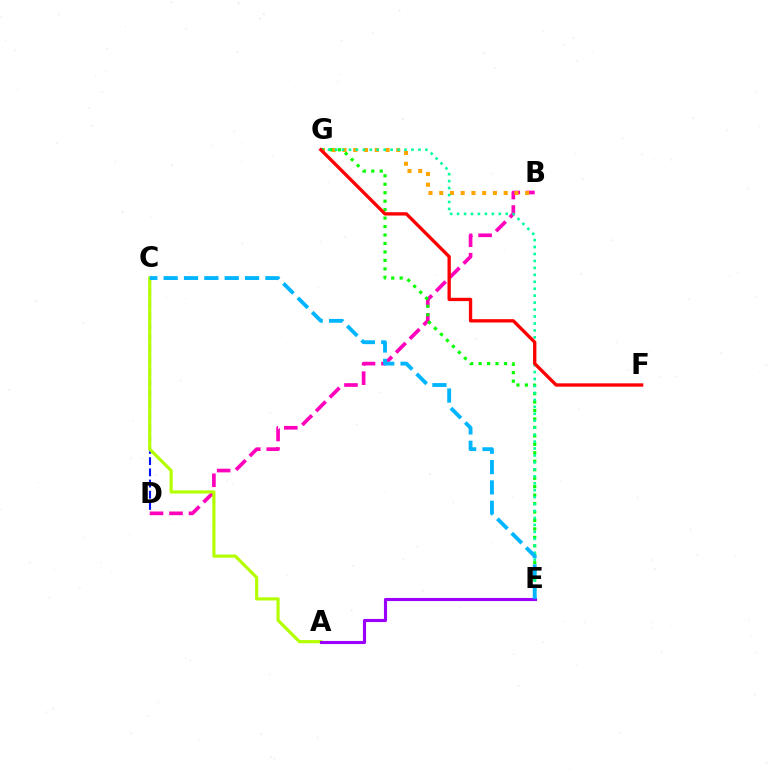{('B', 'D'): [{'color': '#ff00bd', 'line_style': 'dashed', 'thickness': 2.65}], ('C', 'D'): [{'color': '#0010ff', 'line_style': 'dashed', 'thickness': 1.52}], ('B', 'G'): [{'color': '#ffa500', 'line_style': 'dotted', 'thickness': 2.92}], ('E', 'G'): [{'color': '#08ff00', 'line_style': 'dotted', 'thickness': 2.3}, {'color': '#00ff9d', 'line_style': 'dotted', 'thickness': 1.89}], ('A', 'C'): [{'color': '#b3ff00', 'line_style': 'solid', 'thickness': 2.28}], ('A', 'E'): [{'color': '#9b00ff', 'line_style': 'solid', 'thickness': 2.24}], ('F', 'G'): [{'color': '#ff0000', 'line_style': 'solid', 'thickness': 2.39}], ('C', 'E'): [{'color': '#00b5ff', 'line_style': 'dashed', 'thickness': 2.76}]}